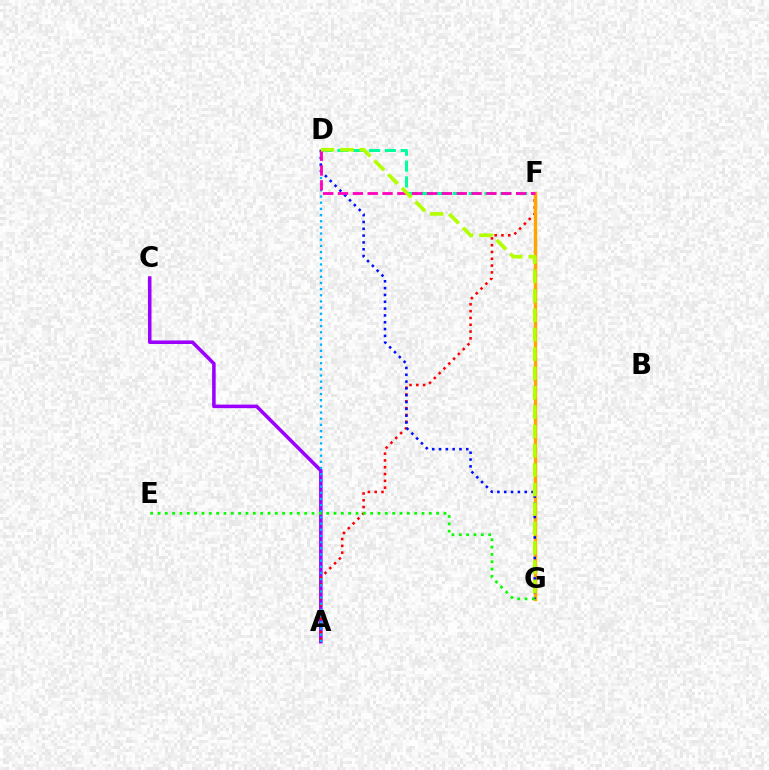{('A', 'C'): [{'color': '#9b00ff', 'line_style': 'solid', 'thickness': 2.55}], ('A', 'F'): [{'color': '#ff0000', 'line_style': 'dotted', 'thickness': 1.85}], ('D', 'F'): [{'color': '#00ff9d', 'line_style': 'dashed', 'thickness': 2.15}, {'color': '#ff00bd', 'line_style': 'dashed', 'thickness': 2.02}], ('F', 'G'): [{'color': '#ffa500', 'line_style': 'solid', 'thickness': 2.46}], ('A', 'D'): [{'color': '#00b5ff', 'line_style': 'dotted', 'thickness': 1.68}], ('D', 'G'): [{'color': '#0010ff', 'line_style': 'dotted', 'thickness': 1.85}, {'color': '#b3ff00', 'line_style': 'dashed', 'thickness': 2.63}], ('E', 'G'): [{'color': '#08ff00', 'line_style': 'dotted', 'thickness': 1.99}]}